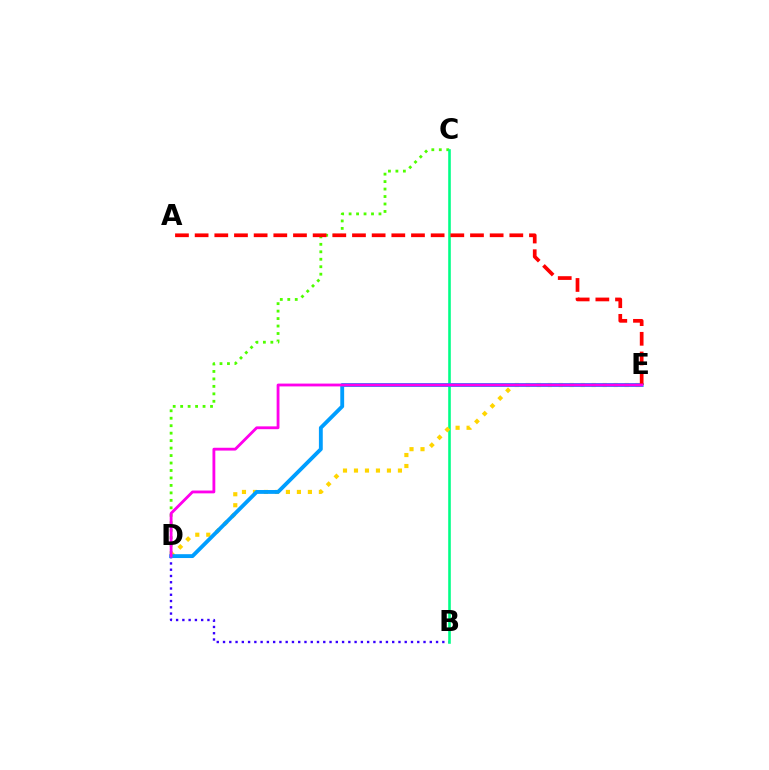{('C', 'D'): [{'color': '#4fff00', 'line_style': 'dotted', 'thickness': 2.03}], ('B', 'D'): [{'color': '#3700ff', 'line_style': 'dotted', 'thickness': 1.7}], ('B', 'C'): [{'color': '#00ff86', 'line_style': 'solid', 'thickness': 1.87}], ('D', 'E'): [{'color': '#ffd500', 'line_style': 'dotted', 'thickness': 2.99}, {'color': '#009eff', 'line_style': 'solid', 'thickness': 2.77}, {'color': '#ff00ed', 'line_style': 'solid', 'thickness': 2.03}], ('A', 'E'): [{'color': '#ff0000', 'line_style': 'dashed', 'thickness': 2.67}]}